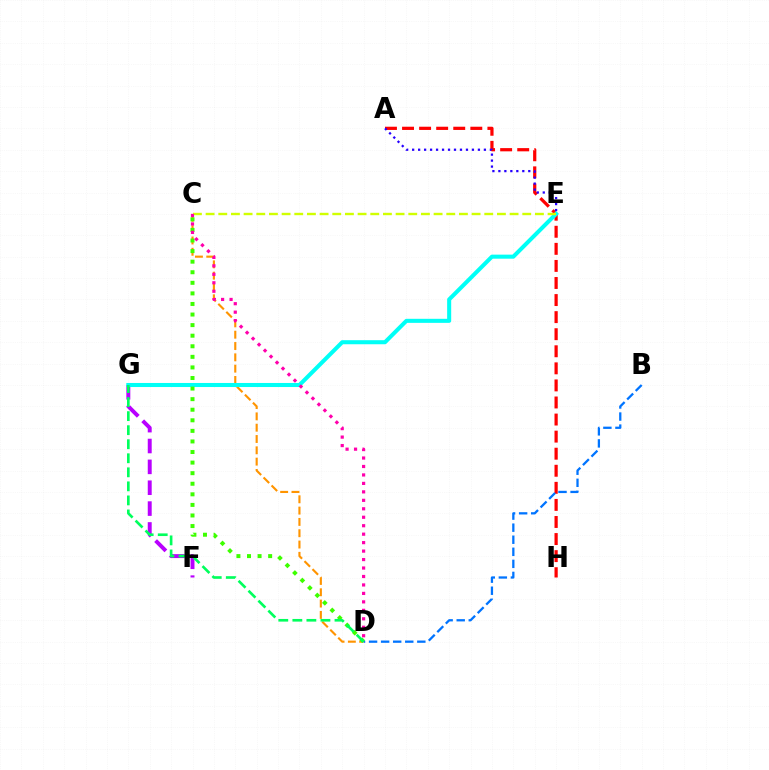{('A', 'H'): [{'color': '#ff0000', 'line_style': 'dashed', 'thickness': 2.32}], ('A', 'E'): [{'color': '#2500ff', 'line_style': 'dotted', 'thickness': 1.62}], ('F', 'G'): [{'color': '#b900ff', 'line_style': 'dashed', 'thickness': 2.83}], ('C', 'D'): [{'color': '#ff9400', 'line_style': 'dashed', 'thickness': 1.54}, {'color': '#3dff00', 'line_style': 'dotted', 'thickness': 2.87}, {'color': '#ff00ac', 'line_style': 'dotted', 'thickness': 2.3}], ('B', 'D'): [{'color': '#0074ff', 'line_style': 'dashed', 'thickness': 1.64}], ('E', 'G'): [{'color': '#00fff6', 'line_style': 'solid', 'thickness': 2.92}], ('D', 'G'): [{'color': '#00ff5c', 'line_style': 'dashed', 'thickness': 1.91}], ('C', 'E'): [{'color': '#d1ff00', 'line_style': 'dashed', 'thickness': 1.72}]}